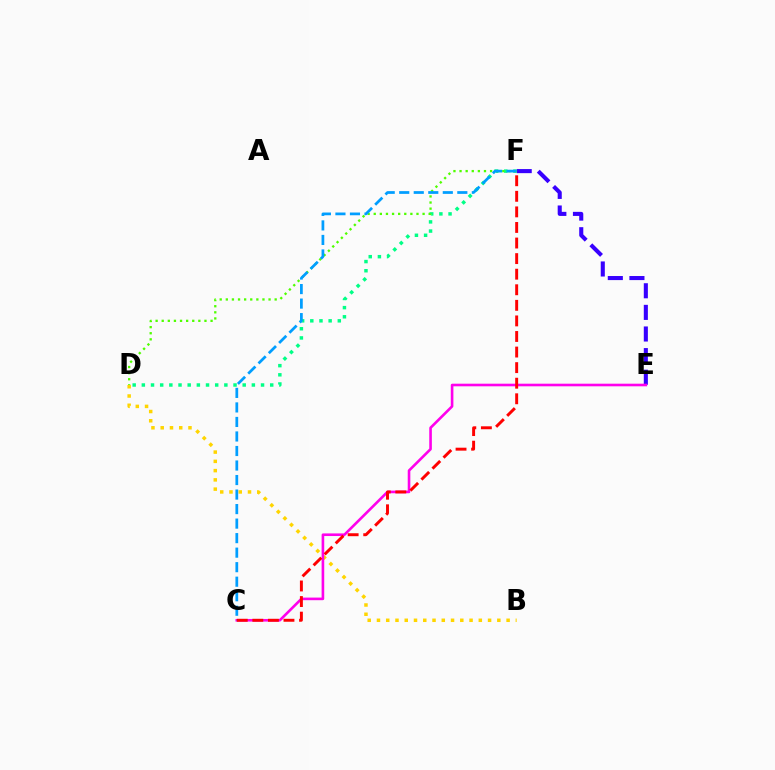{('B', 'D'): [{'color': '#ffd500', 'line_style': 'dotted', 'thickness': 2.52}], ('E', 'F'): [{'color': '#3700ff', 'line_style': 'dashed', 'thickness': 2.94}], ('D', 'F'): [{'color': '#00ff86', 'line_style': 'dotted', 'thickness': 2.49}, {'color': '#4fff00', 'line_style': 'dotted', 'thickness': 1.66}], ('C', 'E'): [{'color': '#ff00ed', 'line_style': 'solid', 'thickness': 1.88}], ('C', 'F'): [{'color': '#ff0000', 'line_style': 'dashed', 'thickness': 2.12}, {'color': '#009eff', 'line_style': 'dashed', 'thickness': 1.97}]}